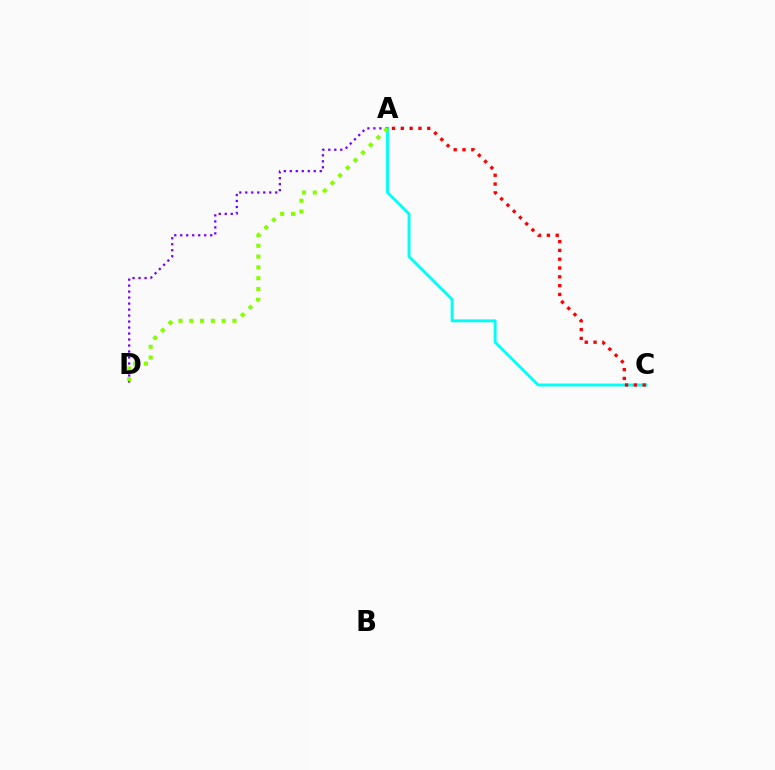{('A', 'C'): [{'color': '#00fff6', 'line_style': 'solid', 'thickness': 2.09}, {'color': '#ff0000', 'line_style': 'dotted', 'thickness': 2.39}], ('A', 'D'): [{'color': '#7200ff', 'line_style': 'dotted', 'thickness': 1.63}, {'color': '#84ff00', 'line_style': 'dotted', 'thickness': 2.93}]}